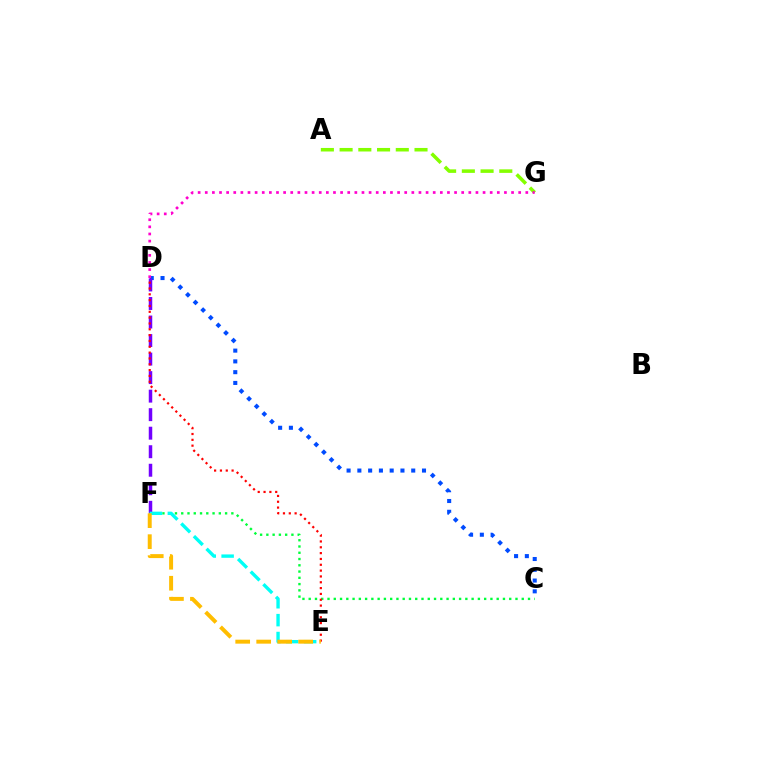{('C', 'D'): [{'color': '#004bff', 'line_style': 'dotted', 'thickness': 2.93}], ('D', 'F'): [{'color': '#7200ff', 'line_style': 'dashed', 'thickness': 2.52}], ('C', 'F'): [{'color': '#00ff39', 'line_style': 'dotted', 'thickness': 1.7}], ('A', 'G'): [{'color': '#84ff00', 'line_style': 'dashed', 'thickness': 2.54}], ('E', 'F'): [{'color': '#00fff6', 'line_style': 'dashed', 'thickness': 2.43}, {'color': '#ffbd00', 'line_style': 'dashed', 'thickness': 2.85}], ('D', 'E'): [{'color': '#ff0000', 'line_style': 'dotted', 'thickness': 1.58}], ('D', 'G'): [{'color': '#ff00cf', 'line_style': 'dotted', 'thickness': 1.94}]}